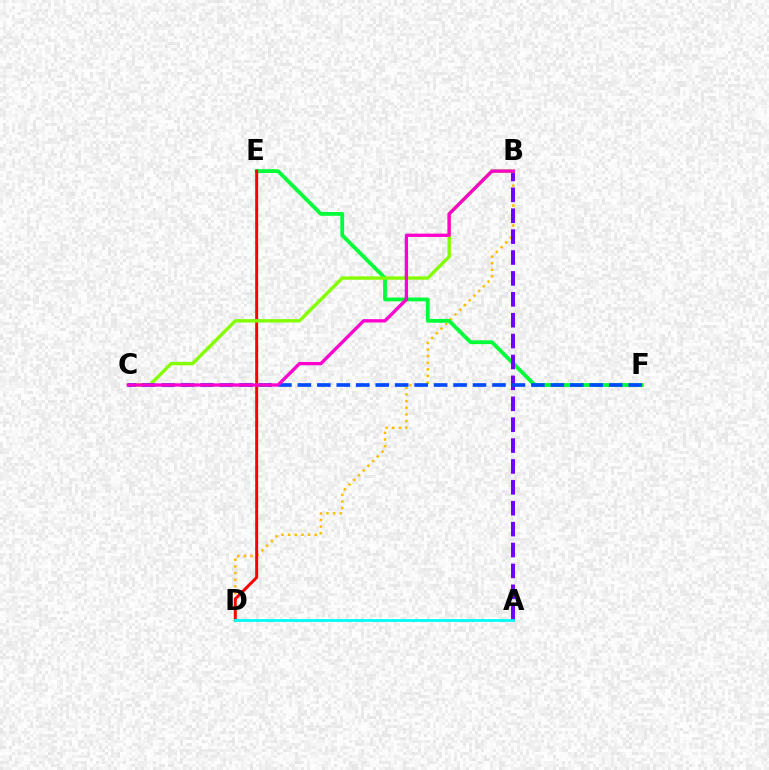{('B', 'D'): [{'color': '#ffbd00', 'line_style': 'dotted', 'thickness': 1.8}], ('E', 'F'): [{'color': '#00ff39', 'line_style': 'solid', 'thickness': 2.74}], ('A', 'B'): [{'color': '#7200ff', 'line_style': 'dashed', 'thickness': 2.84}], ('D', 'E'): [{'color': '#ff0000', 'line_style': 'solid', 'thickness': 2.13}], ('B', 'C'): [{'color': '#84ff00', 'line_style': 'solid', 'thickness': 2.43}, {'color': '#ff00cf', 'line_style': 'solid', 'thickness': 2.38}], ('C', 'F'): [{'color': '#004bff', 'line_style': 'dashed', 'thickness': 2.64}], ('A', 'D'): [{'color': '#00fff6', 'line_style': 'solid', 'thickness': 2.02}]}